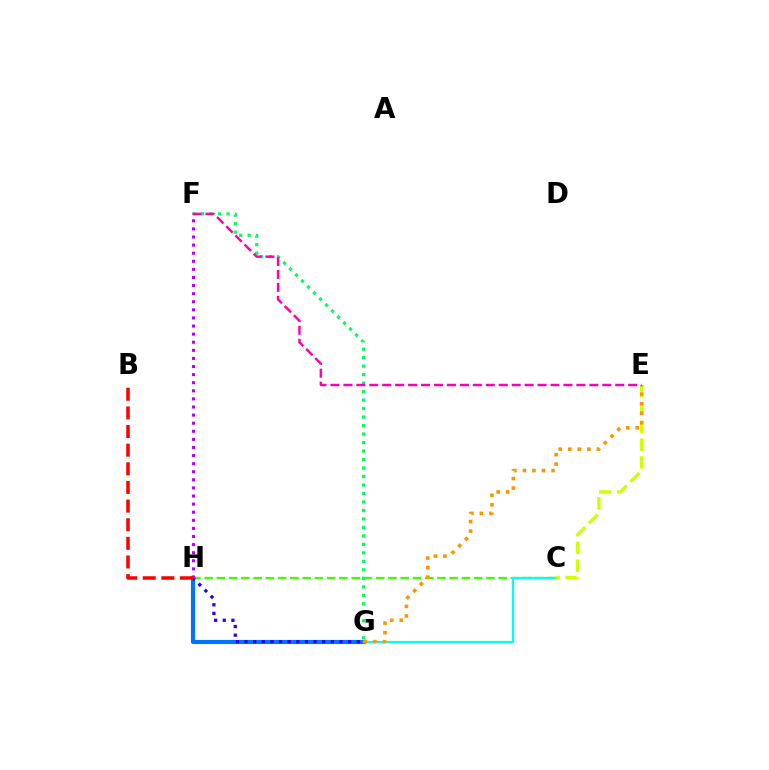{('G', 'H'): [{'color': '#0074ff', 'line_style': 'solid', 'thickness': 2.95}, {'color': '#2500ff', 'line_style': 'dotted', 'thickness': 2.34}], ('C', 'H'): [{'color': '#3dff00', 'line_style': 'dashed', 'thickness': 1.66}], ('C', 'G'): [{'color': '#00fff6', 'line_style': 'solid', 'thickness': 1.62}], ('C', 'E'): [{'color': '#d1ff00', 'line_style': 'dashed', 'thickness': 2.42}], ('E', 'G'): [{'color': '#ff9400', 'line_style': 'dotted', 'thickness': 2.59}], ('F', 'G'): [{'color': '#00ff5c', 'line_style': 'dotted', 'thickness': 2.31}], ('E', 'F'): [{'color': '#ff00ac', 'line_style': 'dashed', 'thickness': 1.76}], ('F', 'H'): [{'color': '#b900ff', 'line_style': 'dotted', 'thickness': 2.2}], ('B', 'H'): [{'color': '#ff0000', 'line_style': 'dashed', 'thickness': 2.53}]}